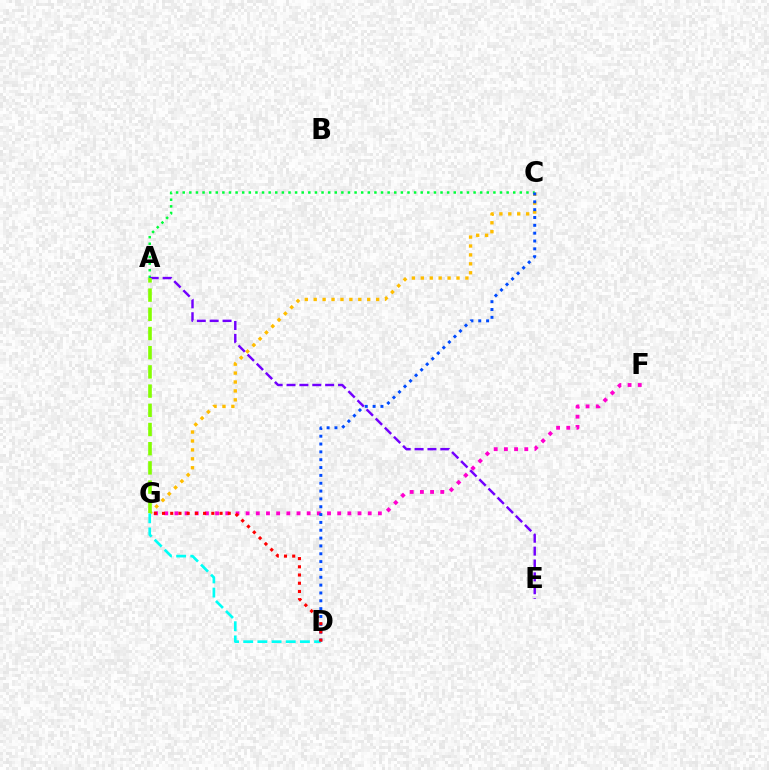{('C', 'G'): [{'color': '#ffbd00', 'line_style': 'dotted', 'thickness': 2.42}], ('F', 'G'): [{'color': '#ff00cf', 'line_style': 'dotted', 'thickness': 2.76}], ('D', 'G'): [{'color': '#00fff6', 'line_style': 'dashed', 'thickness': 1.93}, {'color': '#ff0000', 'line_style': 'dotted', 'thickness': 2.23}], ('A', 'C'): [{'color': '#00ff39', 'line_style': 'dotted', 'thickness': 1.8}], ('C', 'D'): [{'color': '#004bff', 'line_style': 'dotted', 'thickness': 2.13}], ('A', 'E'): [{'color': '#7200ff', 'line_style': 'dashed', 'thickness': 1.75}], ('A', 'G'): [{'color': '#84ff00', 'line_style': 'dashed', 'thickness': 2.61}]}